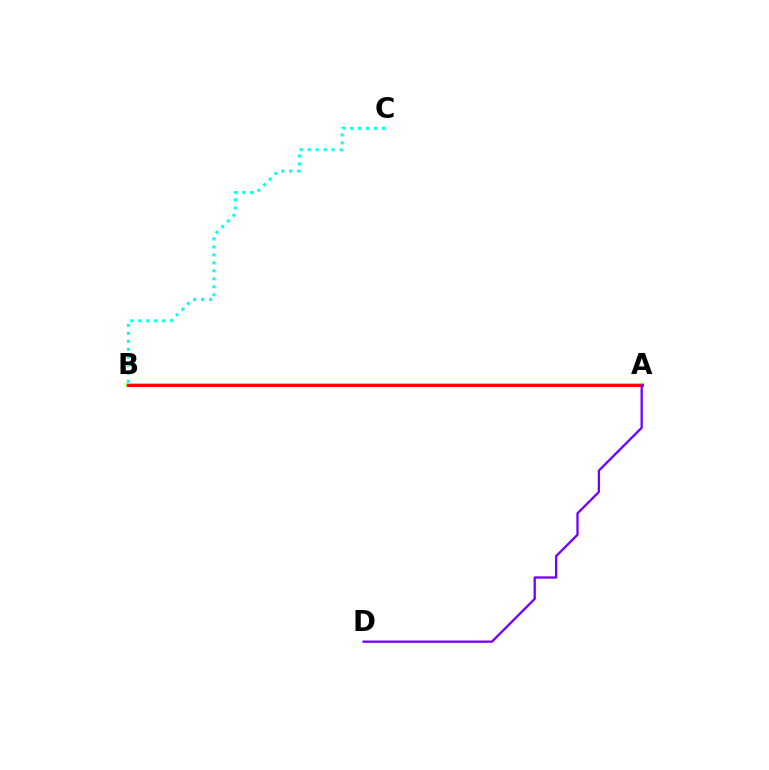{('A', 'B'): [{'color': '#84ff00', 'line_style': 'solid', 'thickness': 2.8}, {'color': '#ff0000', 'line_style': 'solid', 'thickness': 2.13}], ('A', 'D'): [{'color': '#7200ff', 'line_style': 'solid', 'thickness': 1.66}], ('B', 'C'): [{'color': '#00fff6', 'line_style': 'dotted', 'thickness': 2.17}]}